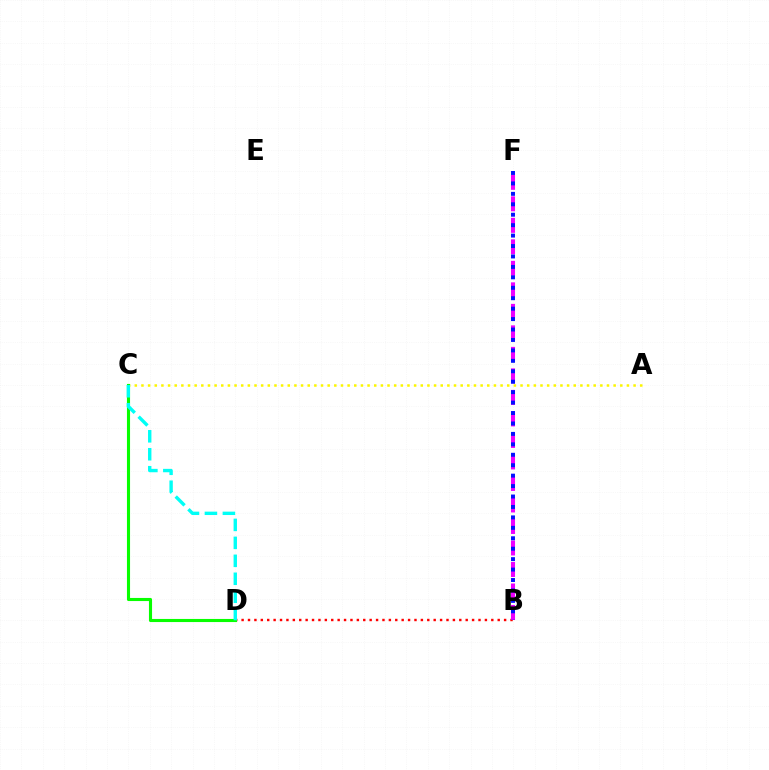{('A', 'C'): [{'color': '#fcf500', 'line_style': 'dotted', 'thickness': 1.81}], ('B', 'D'): [{'color': '#ff0000', 'line_style': 'dotted', 'thickness': 1.74}], ('C', 'D'): [{'color': '#08ff00', 'line_style': 'solid', 'thickness': 2.23}, {'color': '#00fff6', 'line_style': 'dashed', 'thickness': 2.44}], ('B', 'F'): [{'color': '#ee00ff', 'line_style': 'dashed', 'thickness': 2.92}, {'color': '#0010ff', 'line_style': 'dotted', 'thickness': 2.84}]}